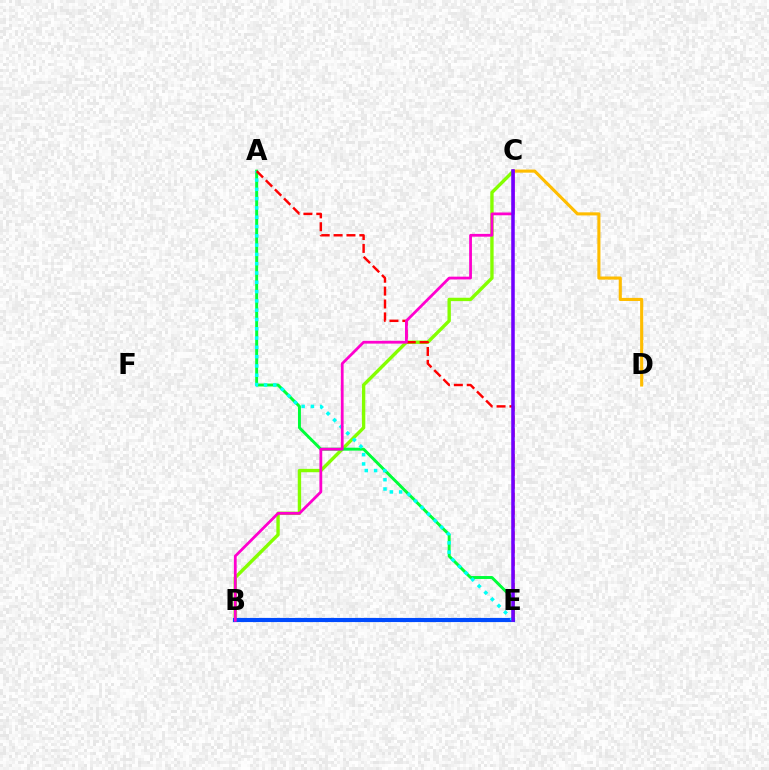{('B', 'C'): [{'color': '#84ff00', 'line_style': 'solid', 'thickness': 2.43}, {'color': '#ff00cf', 'line_style': 'solid', 'thickness': 2.01}], ('A', 'E'): [{'color': '#00ff39', 'line_style': 'solid', 'thickness': 2.12}, {'color': '#00fff6', 'line_style': 'dotted', 'thickness': 2.53}, {'color': '#ff0000', 'line_style': 'dashed', 'thickness': 1.75}], ('B', 'E'): [{'color': '#004bff', 'line_style': 'solid', 'thickness': 2.98}], ('C', 'D'): [{'color': '#ffbd00', 'line_style': 'solid', 'thickness': 2.23}], ('C', 'E'): [{'color': '#7200ff', 'line_style': 'solid', 'thickness': 2.54}]}